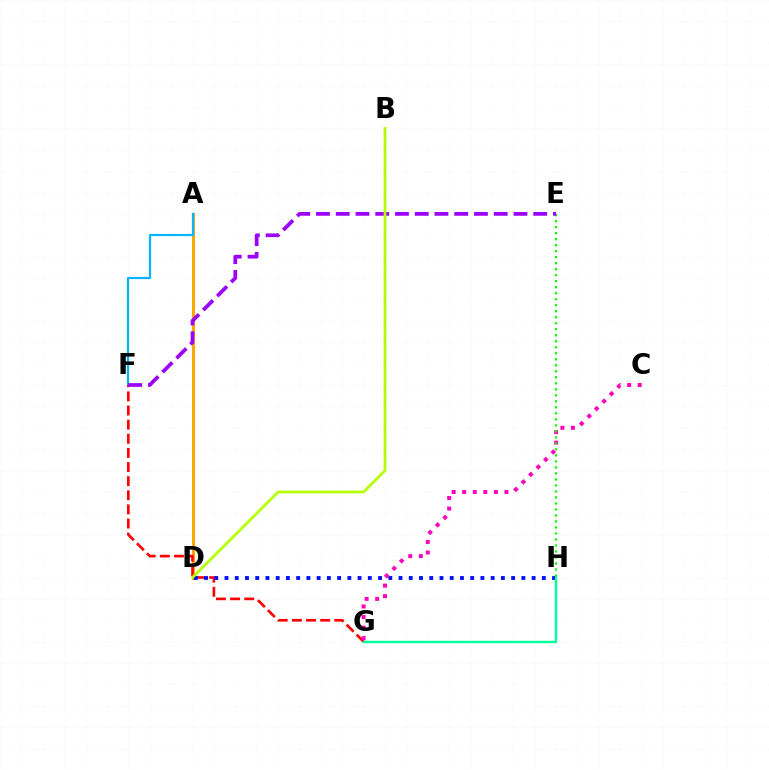{('A', 'D'): [{'color': '#ffa500', 'line_style': 'solid', 'thickness': 2.18}], ('A', 'F'): [{'color': '#00b5ff', 'line_style': 'solid', 'thickness': 1.6}], ('F', 'G'): [{'color': '#ff0000', 'line_style': 'dashed', 'thickness': 1.92}], ('D', 'H'): [{'color': '#0010ff', 'line_style': 'dotted', 'thickness': 2.78}], ('C', 'G'): [{'color': '#ff00bd', 'line_style': 'dotted', 'thickness': 2.87}], ('E', 'H'): [{'color': '#08ff00', 'line_style': 'dotted', 'thickness': 1.63}], ('G', 'H'): [{'color': '#00ff9d', 'line_style': 'solid', 'thickness': 1.75}], ('E', 'F'): [{'color': '#9b00ff', 'line_style': 'dashed', 'thickness': 2.68}], ('B', 'D'): [{'color': '#b3ff00', 'line_style': 'solid', 'thickness': 1.95}]}